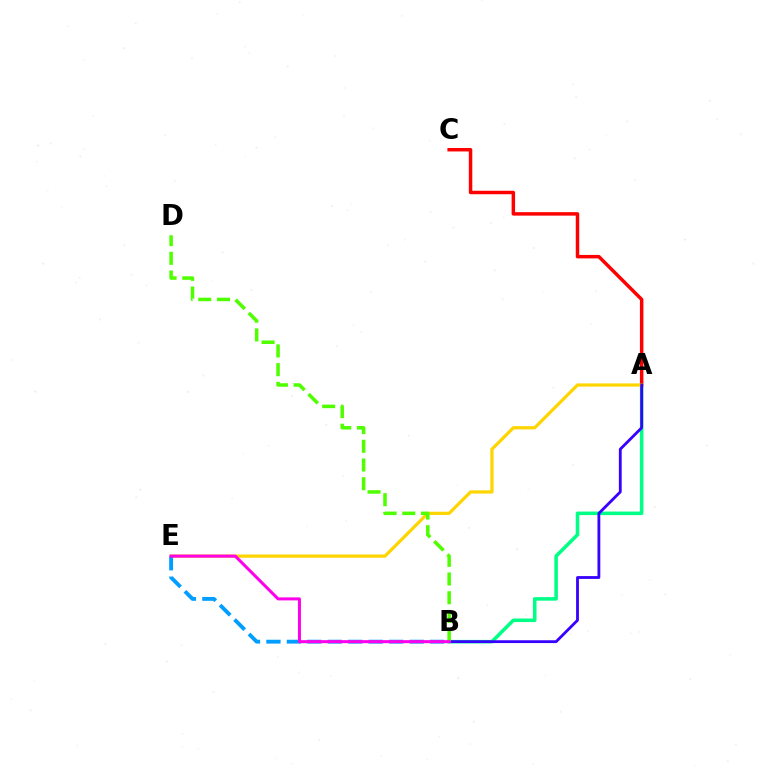{('A', 'B'): [{'color': '#00ff86', 'line_style': 'solid', 'thickness': 2.55}, {'color': '#3700ff', 'line_style': 'solid', 'thickness': 2.02}], ('A', 'C'): [{'color': '#ff0000', 'line_style': 'solid', 'thickness': 2.5}], ('A', 'E'): [{'color': '#ffd500', 'line_style': 'solid', 'thickness': 2.31}], ('B', 'E'): [{'color': '#009eff', 'line_style': 'dashed', 'thickness': 2.78}, {'color': '#ff00ed', 'line_style': 'solid', 'thickness': 2.18}], ('B', 'D'): [{'color': '#4fff00', 'line_style': 'dashed', 'thickness': 2.54}]}